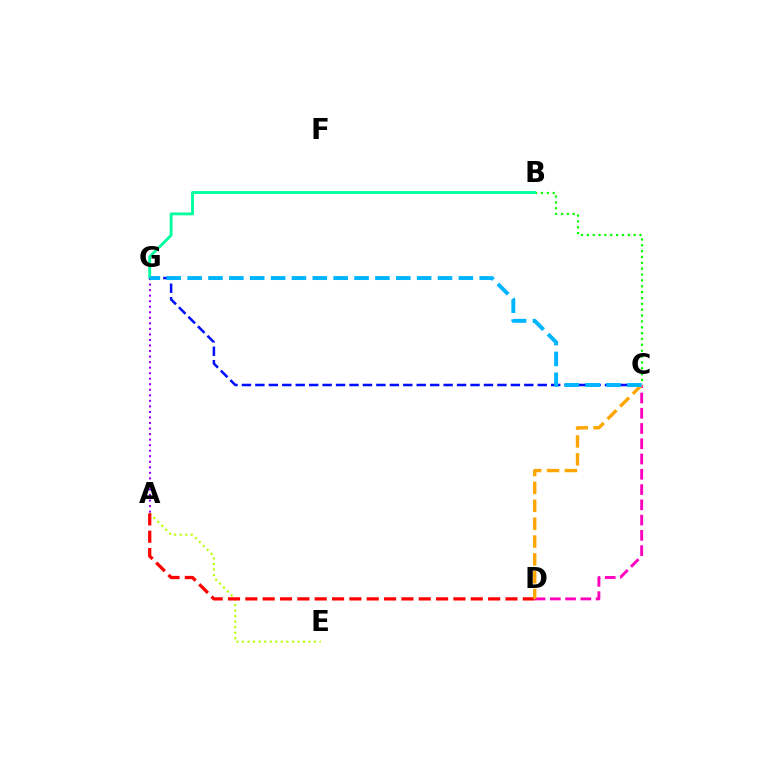{('C', 'G'): [{'color': '#0010ff', 'line_style': 'dashed', 'thickness': 1.83}, {'color': '#00b5ff', 'line_style': 'dashed', 'thickness': 2.83}], ('A', 'E'): [{'color': '#b3ff00', 'line_style': 'dotted', 'thickness': 1.51}], ('A', 'D'): [{'color': '#ff0000', 'line_style': 'dashed', 'thickness': 2.36}], ('B', 'C'): [{'color': '#08ff00', 'line_style': 'dotted', 'thickness': 1.59}], ('B', 'G'): [{'color': '#00ff9d', 'line_style': 'solid', 'thickness': 2.05}], ('C', 'D'): [{'color': '#ff00bd', 'line_style': 'dashed', 'thickness': 2.07}, {'color': '#ffa500', 'line_style': 'dashed', 'thickness': 2.43}], ('A', 'G'): [{'color': '#9b00ff', 'line_style': 'dotted', 'thickness': 1.5}]}